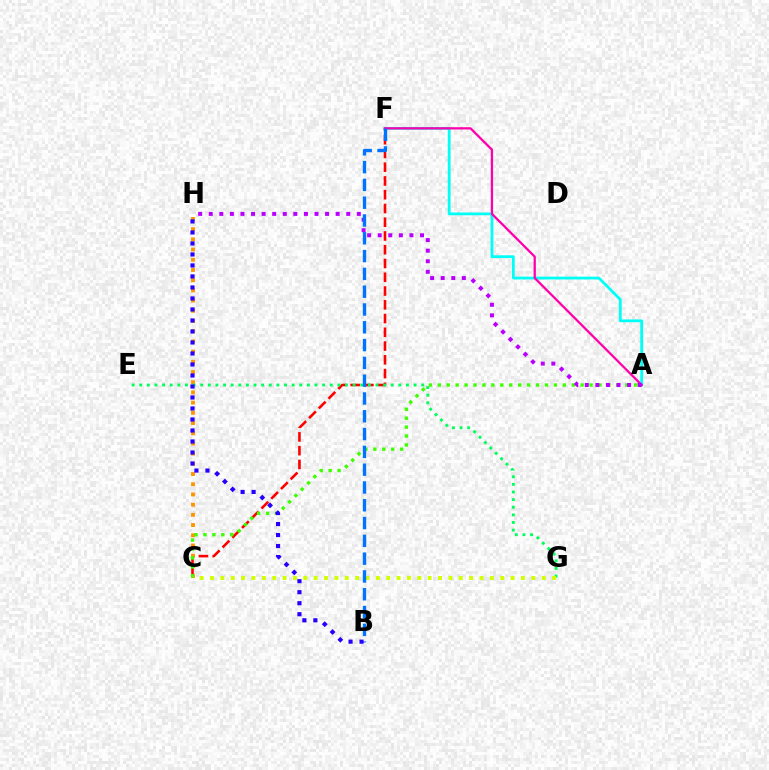{('A', 'F'): [{'color': '#00fff6', 'line_style': 'solid', 'thickness': 2.01}, {'color': '#ff00ac', 'line_style': 'solid', 'thickness': 1.63}], ('C', 'F'): [{'color': '#ff0000', 'line_style': 'dashed', 'thickness': 1.87}], ('C', 'H'): [{'color': '#ff9400', 'line_style': 'dotted', 'thickness': 2.77}], ('E', 'G'): [{'color': '#00ff5c', 'line_style': 'dotted', 'thickness': 2.07}], ('A', 'C'): [{'color': '#3dff00', 'line_style': 'dotted', 'thickness': 2.43}], ('C', 'G'): [{'color': '#d1ff00', 'line_style': 'dotted', 'thickness': 2.82}], ('A', 'H'): [{'color': '#b900ff', 'line_style': 'dotted', 'thickness': 2.87}], ('B', 'F'): [{'color': '#0074ff', 'line_style': 'dashed', 'thickness': 2.42}], ('B', 'H'): [{'color': '#2500ff', 'line_style': 'dotted', 'thickness': 2.99}]}